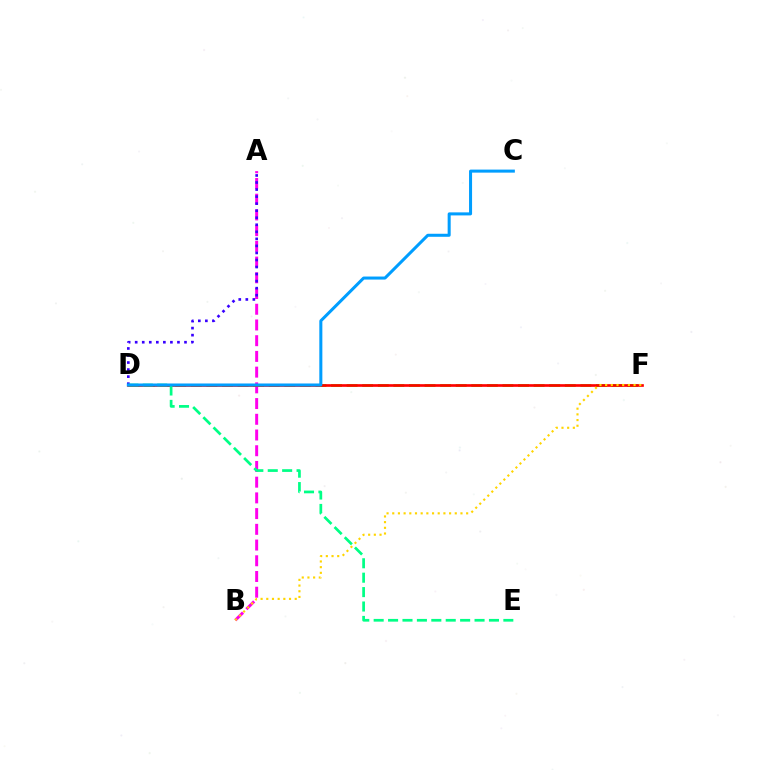{('A', 'B'): [{'color': '#ff00ed', 'line_style': 'dashed', 'thickness': 2.14}], ('D', 'F'): [{'color': '#4fff00', 'line_style': 'dashed', 'thickness': 2.12}, {'color': '#ff0000', 'line_style': 'solid', 'thickness': 1.92}], ('A', 'D'): [{'color': '#3700ff', 'line_style': 'dotted', 'thickness': 1.91}], ('D', 'E'): [{'color': '#00ff86', 'line_style': 'dashed', 'thickness': 1.96}], ('C', 'D'): [{'color': '#009eff', 'line_style': 'solid', 'thickness': 2.18}], ('B', 'F'): [{'color': '#ffd500', 'line_style': 'dotted', 'thickness': 1.54}]}